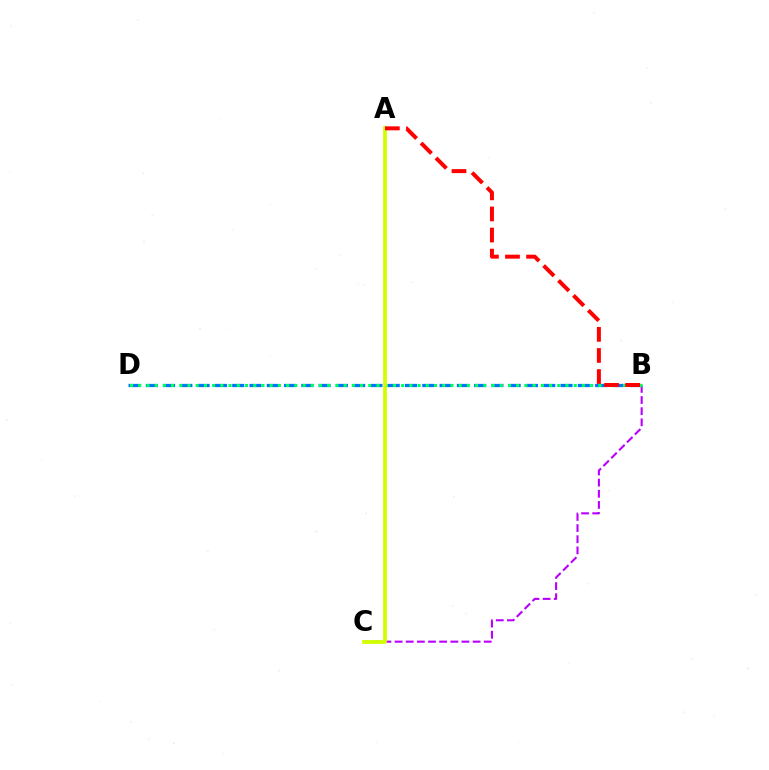{('B', 'D'): [{'color': '#0074ff', 'line_style': 'dashed', 'thickness': 2.35}, {'color': '#00ff5c', 'line_style': 'dotted', 'thickness': 2.23}], ('B', 'C'): [{'color': '#b900ff', 'line_style': 'dashed', 'thickness': 1.51}], ('A', 'C'): [{'color': '#d1ff00', 'line_style': 'solid', 'thickness': 2.7}], ('A', 'B'): [{'color': '#ff0000', 'line_style': 'dashed', 'thickness': 2.86}]}